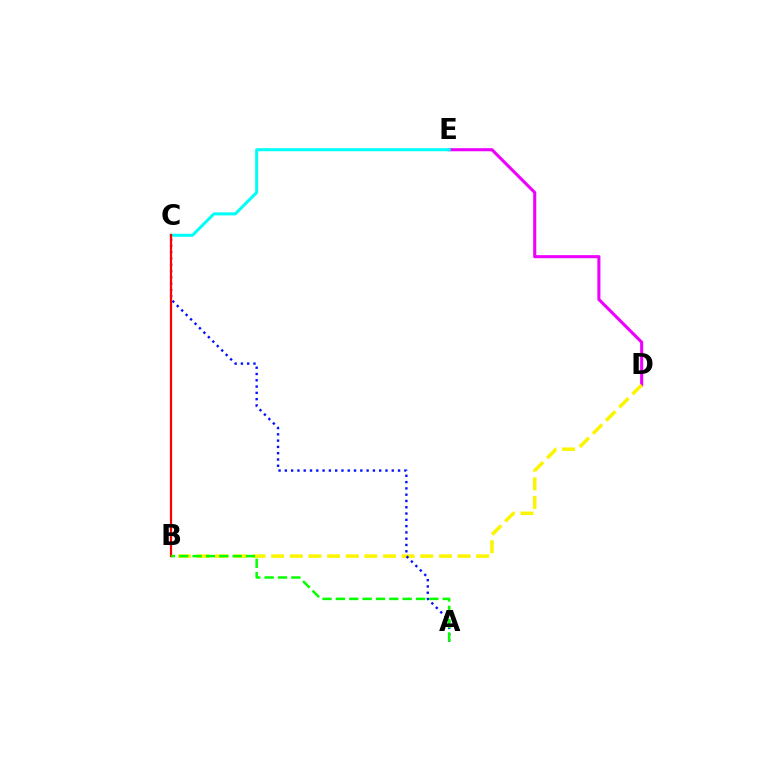{('D', 'E'): [{'color': '#ee00ff', 'line_style': 'solid', 'thickness': 2.22}], ('B', 'D'): [{'color': '#fcf500', 'line_style': 'dashed', 'thickness': 2.53}], ('C', 'E'): [{'color': '#00fff6', 'line_style': 'solid', 'thickness': 2.17}], ('A', 'C'): [{'color': '#0010ff', 'line_style': 'dotted', 'thickness': 1.71}], ('B', 'C'): [{'color': '#ff0000', 'line_style': 'solid', 'thickness': 1.6}], ('A', 'B'): [{'color': '#08ff00', 'line_style': 'dashed', 'thickness': 1.81}]}